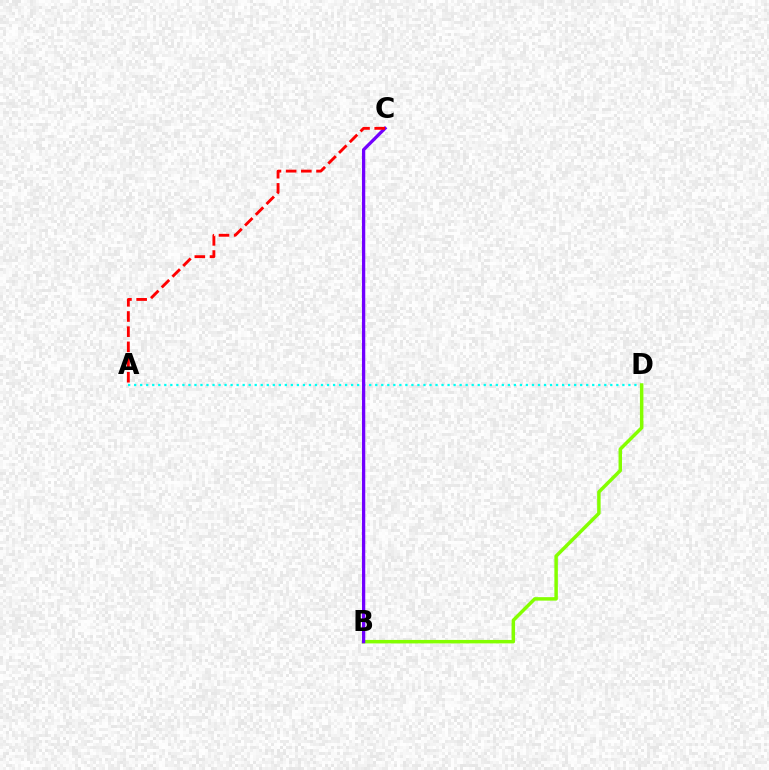{('A', 'D'): [{'color': '#00fff6', 'line_style': 'dotted', 'thickness': 1.64}], ('B', 'D'): [{'color': '#84ff00', 'line_style': 'solid', 'thickness': 2.5}], ('B', 'C'): [{'color': '#7200ff', 'line_style': 'solid', 'thickness': 2.37}], ('A', 'C'): [{'color': '#ff0000', 'line_style': 'dashed', 'thickness': 2.06}]}